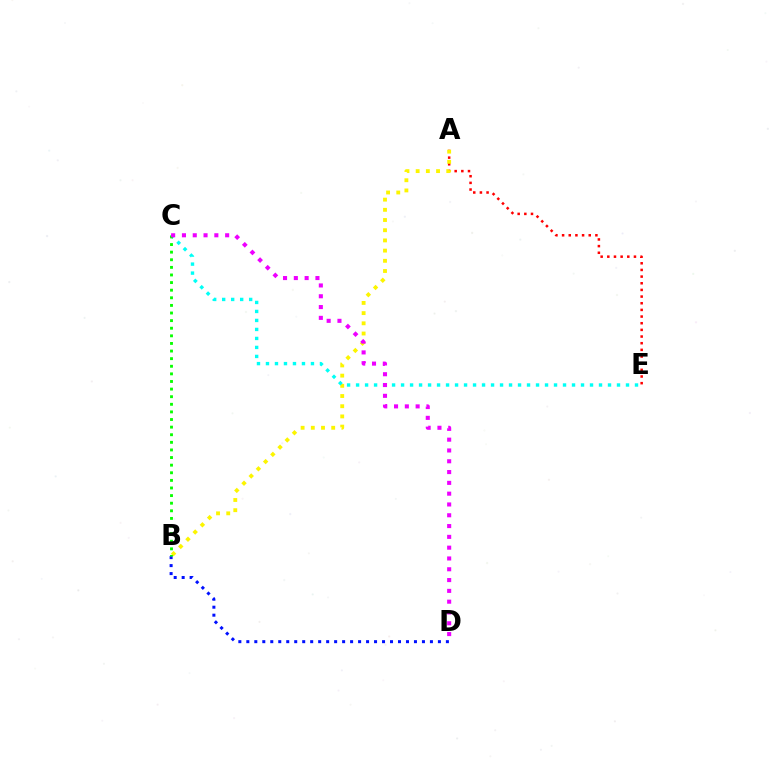{('A', 'E'): [{'color': '#ff0000', 'line_style': 'dotted', 'thickness': 1.81}], ('A', 'B'): [{'color': '#fcf500', 'line_style': 'dotted', 'thickness': 2.77}], ('C', 'E'): [{'color': '#00fff6', 'line_style': 'dotted', 'thickness': 2.44}], ('B', 'D'): [{'color': '#0010ff', 'line_style': 'dotted', 'thickness': 2.17}], ('B', 'C'): [{'color': '#08ff00', 'line_style': 'dotted', 'thickness': 2.07}], ('C', 'D'): [{'color': '#ee00ff', 'line_style': 'dotted', 'thickness': 2.93}]}